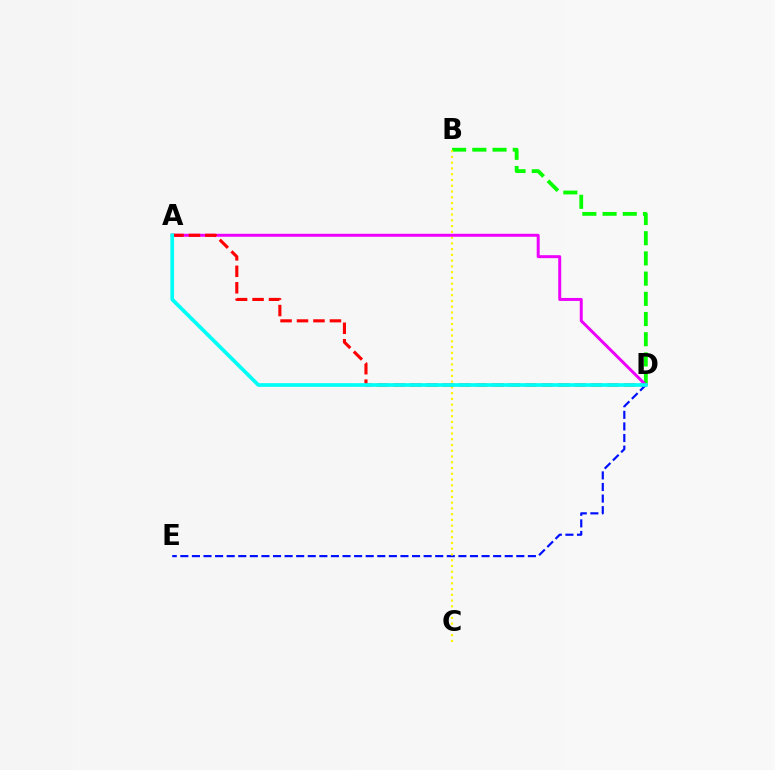{('B', 'D'): [{'color': '#08ff00', 'line_style': 'dashed', 'thickness': 2.74}], ('D', 'E'): [{'color': '#0010ff', 'line_style': 'dashed', 'thickness': 1.57}], ('B', 'C'): [{'color': '#fcf500', 'line_style': 'dotted', 'thickness': 1.57}], ('A', 'D'): [{'color': '#ee00ff', 'line_style': 'solid', 'thickness': 2.14}, {'color': '#ff0000', 'line_style': 'dashed', 'thickness': 2.24}, {'color': '#00fff6', 'line_style': 'solid', 'thickness': 2.65}]}